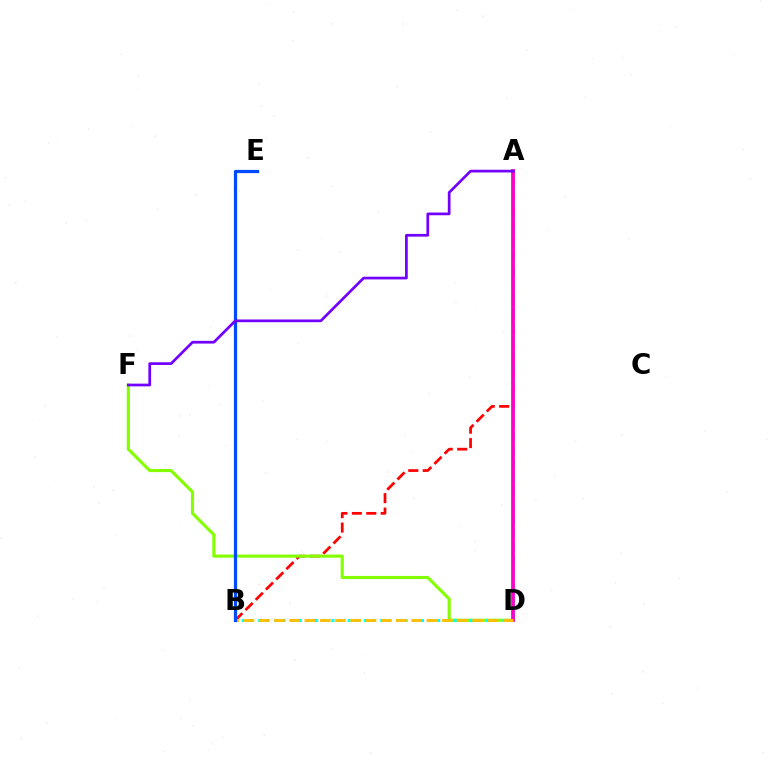{('A', 'B'): [{'color': '#ff0000', 'line_style': 'dashed', 'thickness': 1.96}], ('D', 'F'): [{'color': '#84ff00', 'line_style': 'solid', 'thickness': 2.25}], ('A', 'D'): [{'color': '#00ff39', 'line_style': 'dashed', 'thickness': 1.87}, {'color': '#ff00cf', 'line_style': 'solid', 'thickness': 2.72}], ('B', 'D'): [{'color': '#00fff6', 'line_style': 'dotted', 'thickness': 2.21}, {'color': '#ffbd00', 'line_style': 'dashed', 'thickness': 2.07}], ('B', 'E'): [{'color': '#004bff', 'line_style': 'solid', 'thickness': 2.32}], ('A', 'F'): [{'color': '#7200ff', 'line_style': 'solid', 'thickness': 1.95}]}